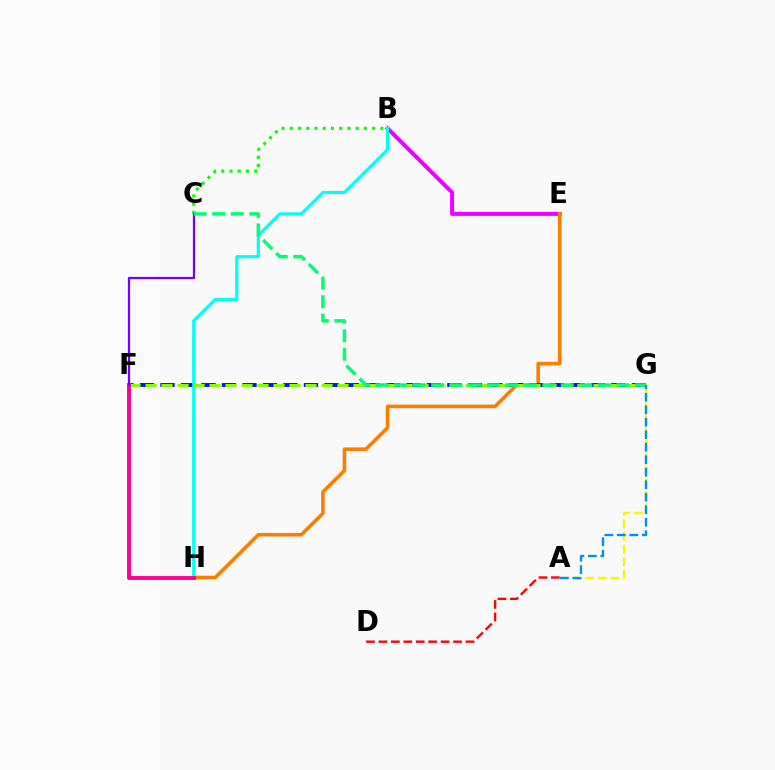{('B', 'E'): [{'color': '#ee00ff', 'line_style': 'solid', 'thickness': 2.88}], ('E', 'H'): [{'color': '#ff7c00', 'line_style': 'solid', 'thickness': 2.57}], ('A', 'D'): [{'color': '#ff0000', 'line_style': 'dashed', 'thickness': 1.69}], ('F', 'G'): [{'color': '#0010ff', 'line_style': 'dashed', 'thickness': 2.78}, {'color': '#84ff00', 'line_style': 'dashed', 'thickness': 2.17}], ('A', 'G'): [{'color': '#fcf500', 'line_style': 'dashed', 'thickness': 1.72}, {'color': '#008cff', 'line_style': 'dashed', 'thickness': 1.7}], ('B', 'C'): [{'color': '#08ff00', 'line_style': 'dotted', 'thickness': 2.24}], ('B', 'H'): [{'color': '#00fff6', 'line_style': 'solid', 'thickness': 2.29}], ('F', 'H'): [{'color': '#ff0094', 'line_style': 'solid', 'thickness': 2.81}], ('C', 'F'): [{'color': '#7200ff', 'line_style': 'solid', 'thickness': 1.61}], ('C', 'G'): [{'color': '#00ff74', 'line_style': 'dashed', 'thickness': 2.52}]}